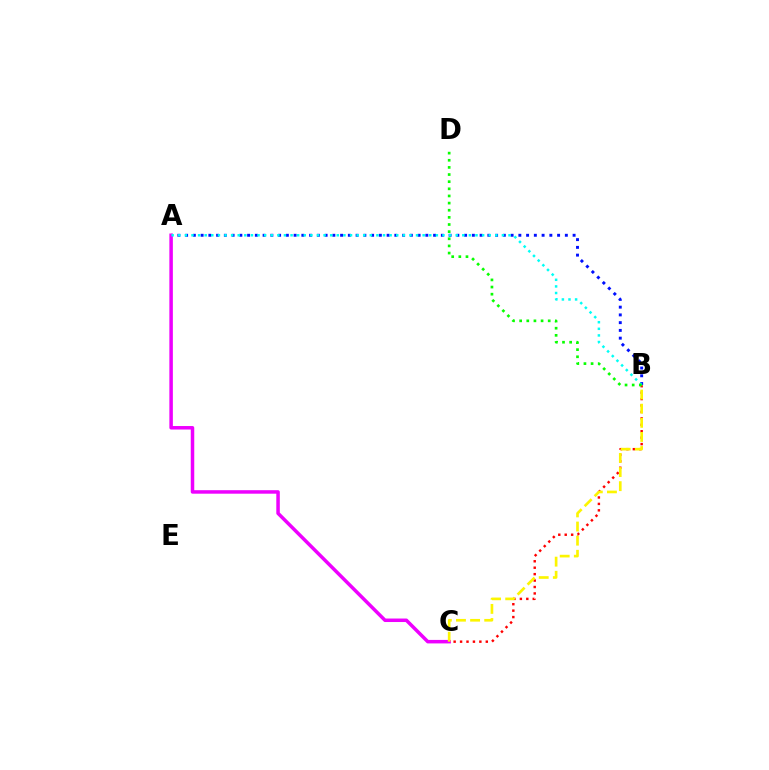{('A', 'B'): [{'color': '#0010ff', 'line_style': 'dotted', 'thickness': 2.11}, {'color': '#00fff6', 'line_style': 'dotted', 'thickness': 1.79}], ('B', 'C'): [{'color': '#ff0000', 'line_style': 'dotted', 'thickness': 1.75}, {'color': '#fcf500', 'line_style': 'dashed', 'thickness': 1.92}], ('A', 'C'): [{'color': '#ee00ff', 'line_style': 'solid', 'thickness': 2.52}], ('B', 'D'): [{'color': '#08ff00', 'line_style': 'dotted', 'thickness': 1.94}]}